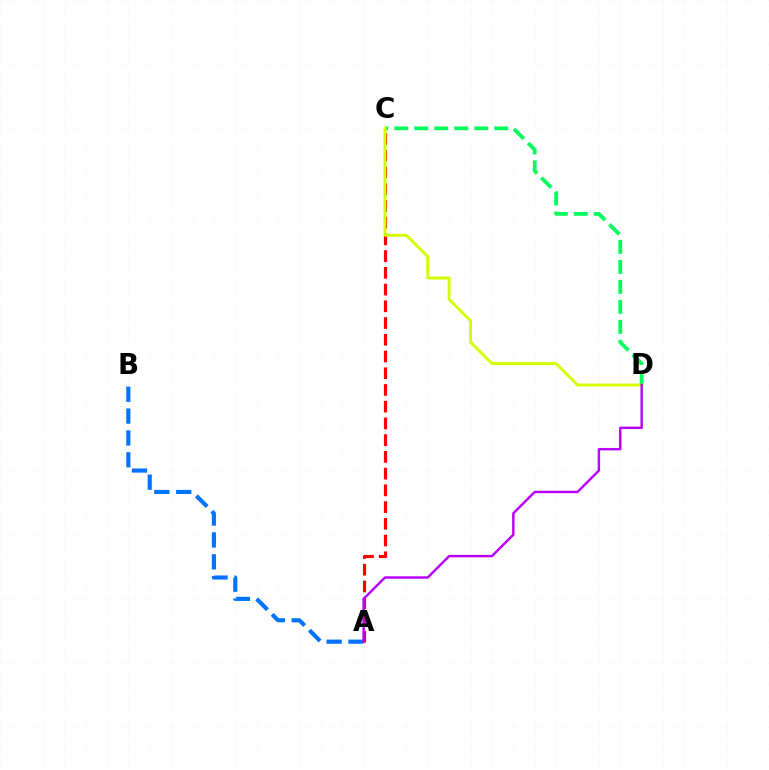{('A', 'B'): [{'color': '#0074ff', 'line_style': 'dashed', 'thickness': 2.97}], ('A', 'C'): [{'color': '#ff0000', 'line_style': 'dashed', 'thickness': 2.27}], ('C', 'D'): [{'color': '#00ff5c', 'line_style': 'dashed', 'thickness': 2.72}, {'color': '#d1ff00', 'line_style': 'solid', 'thickness': 2.08}], ('A', 'D'): [{'color': '#b900ff', 'line_style': 'solid', 'thickness': 1.75}]}